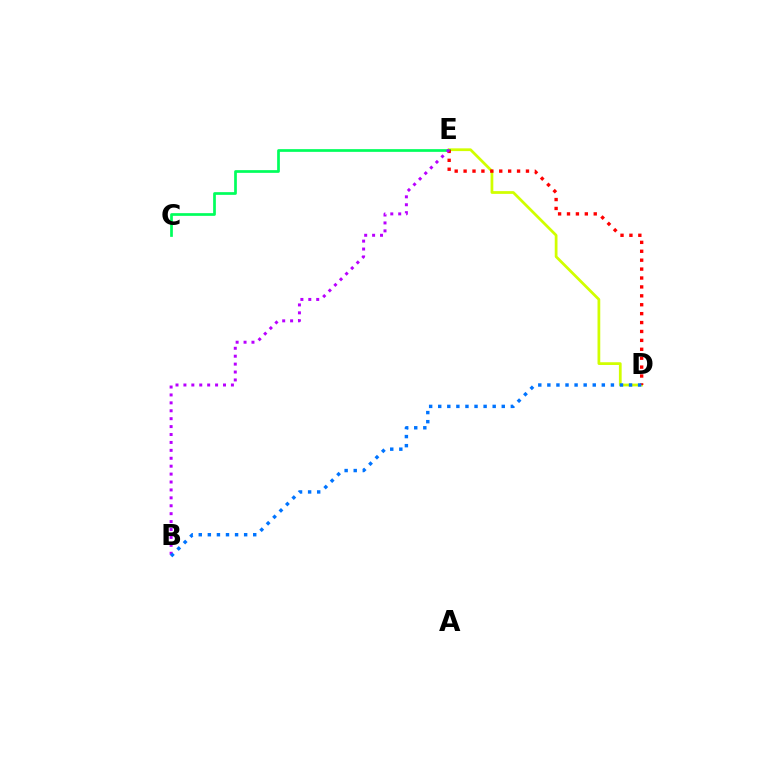{('D', 'E'): [{'color': '#d1ff00', 'line_style': 'solid', 'thickness': 1.98}, {'color': '#ff0000', 'line_style': 'dotted', 'thickness': 2.42}], ('C', 'E'): [{'color': '#00ff5c', 'line_style': 'solid', 'thickness': 1.95}], ('B', 'E'): [{'color': '#b900ff', 'line_style': 'dotted', 'thickness': 2.15}], ('B', 'D'): [{'color': '#0074ff', 'line_style': 'dotted', 'thickness': 2.47}]}